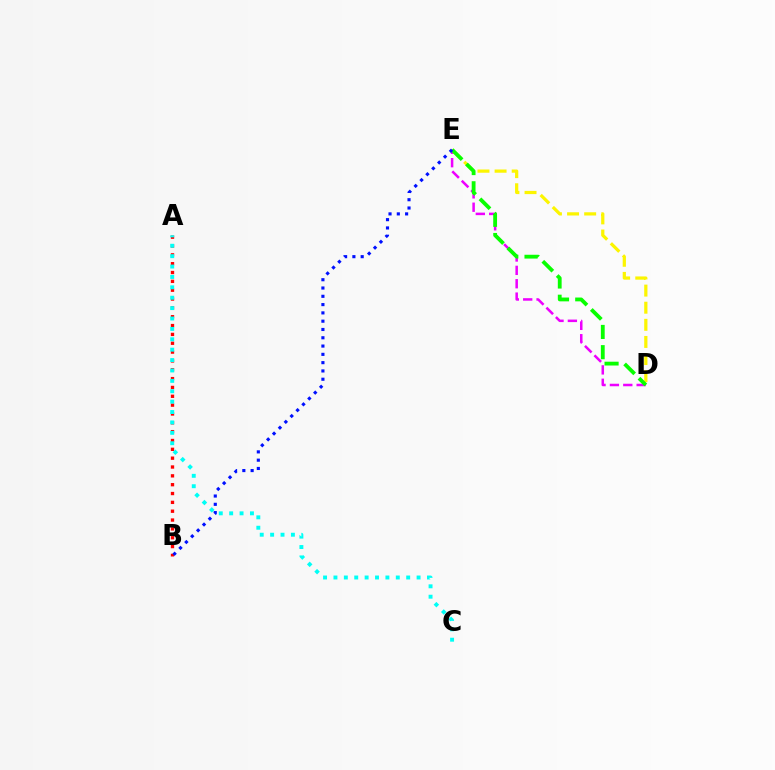{('D', 'E'): [{'color': '#ee00ff', 'line_style': 'dashed', 'thickness': 1.82}, {'color': '#fcf500', 'line_style': 'dashed', 'thickness': 2.32}, {'color': '#08ff00', 'line_style': 'dashed', 'thickness': 2.75}], ('A', 'B'): [{'color': '#ff0000', 'line_style': 'dotted', 'thickness': 2.4}], ('A', 'C'): [{'color': '#00fff6', 'line_style': 'dotted', 'thickness': 2.82}], ('B', 'E'): [{'color': '#0010ff', 'line_style': 'dotted', 'thickness': 2.25}]}